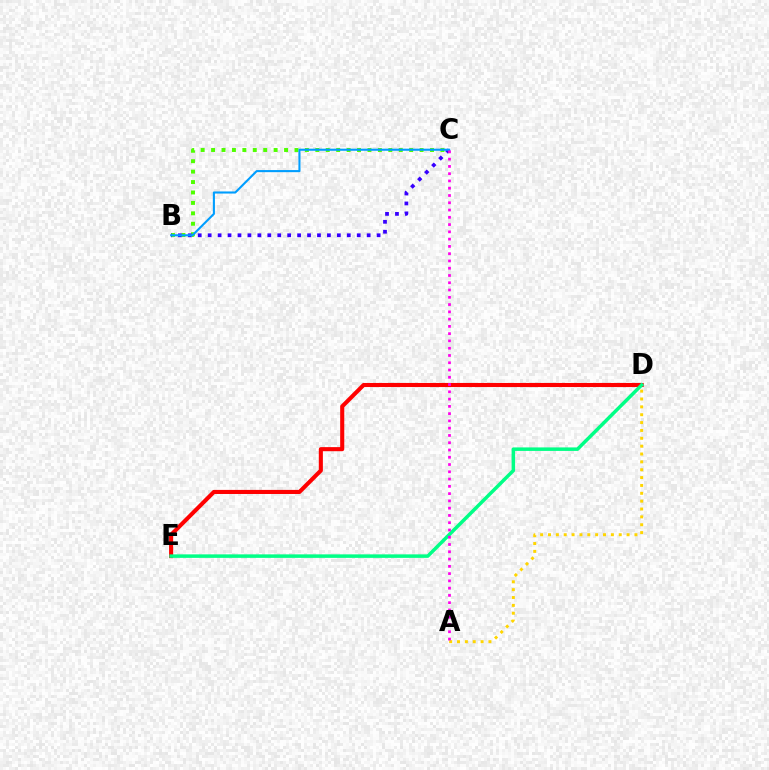{('B', 'C'): [{'color': '#4fff00', 'line_style': 'dotted', 'thickness': 2.83}, {'color': '#3700ff', 'line_style': 'dotted', 'thickness': 2.7}, {'color': '#009eff', 'line_style': 'solid', 'thickness': 1.51}], ('A', 'D'): [{'color': '#ffd500', 'line_style': 'dotted', 'thickness': 2.14}], ('D', 'E'): [{'color': '#ff0000', 'line_style': 'solid', 'thickness': 2.94}, {'color': '#00ff86', 'line_style': 'solid', 'thickness': 2.52}], ('A', 'C'): [{'color': '#ff00ed', 'line_style': 'dotted', 'thickness': 1.98}]}